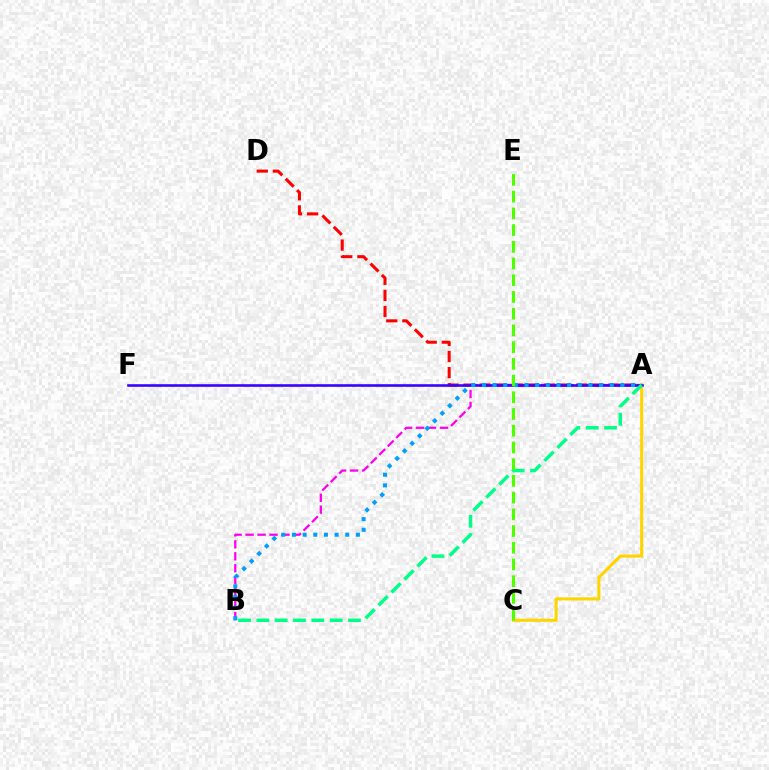{('A', 'B'): [{'color': '#ff00ed', 'line_style': 'dashed', 'thickness': 1.63}, {'color': '#00ff86', 'line_style': 'dashed', 'thickness': 2.49}, {'color': '#009eff', 'line_style': 'dotted', 'thickness': 2.89}], ('A', 'D'): [{'color': '#ff0000', 'line_style': 'dashed', 'thickness': 2.19}], ('A', 'C'): [{'color': '#ffd500', 'line_style': 'solid', 'thickness': 2.22}], ('A', 'F'): [{'color': '#3700ff', 'line_style': 'solid', 'thickness': 1.86}], ('C', 'E'): [{'color': '#4fff00', 'line_style': 'dashed', 'thickness': 2.27}]}